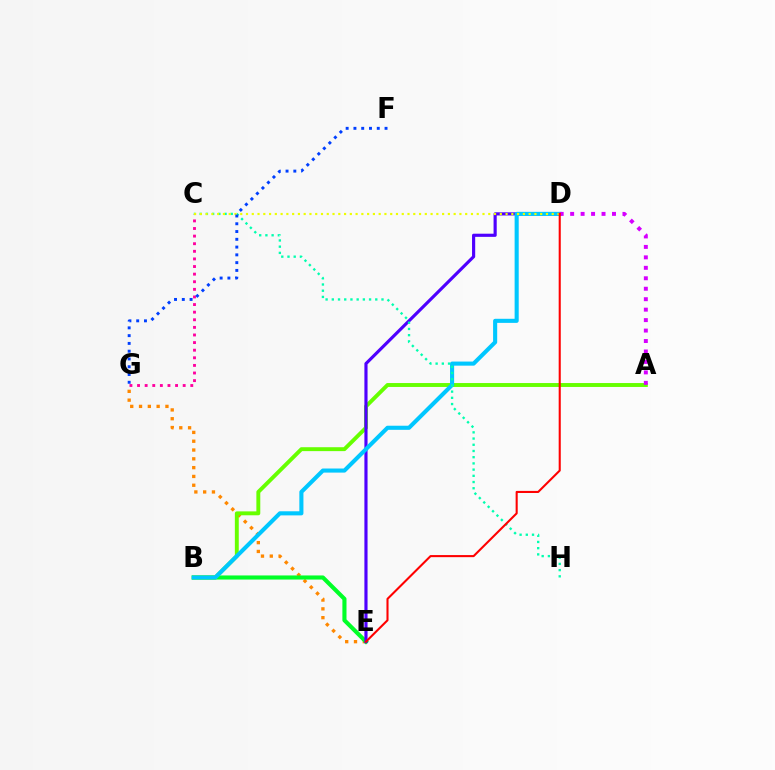{('E', 'G'): [{'color': '#ff8800', 'line_style': 'dotted', 'thickness': 2.39}], ('B', 'E'): [{'color': '#00ff27', 'line_style': 'solid', 'thickness': 2.96}], ('A', 'B'): [{'color': '#66ff00', 'line_style': 'solid', 'thickness': 2.81}], ('D', 'E'): [{'color': '#4f00ff', 'line_style': 'solid', 'thickness': 2.27}, {'color': '#ff0000', 'line_style': 'solid', 'thickness': 1.5}], ('C', 'G'): [{'color': '#ff00a0', 'line_style': 'dotted', 'thickness': 2.07}], ('B', 'D'): [{'color': '#00c7ff', 'line_style': 'solid', 'thickness': 2.95}], ('A', 'D'): [{'color': '#d600ff', 'line_style': 'dotted', 'thickness': 2.84}], ('C', 'H'): [{'color': '#00ffaf', 'line_style': 'dotted', 'thickness': 1.69}], ('C', 'D'): [{'color': '#eeff00', 'line_style': 'dotted', 'thickness': 1.57}], ('F', 'G'): [{'color': '#003fff', 'line_style': 'dotted', 'thickness': 2.11}]}